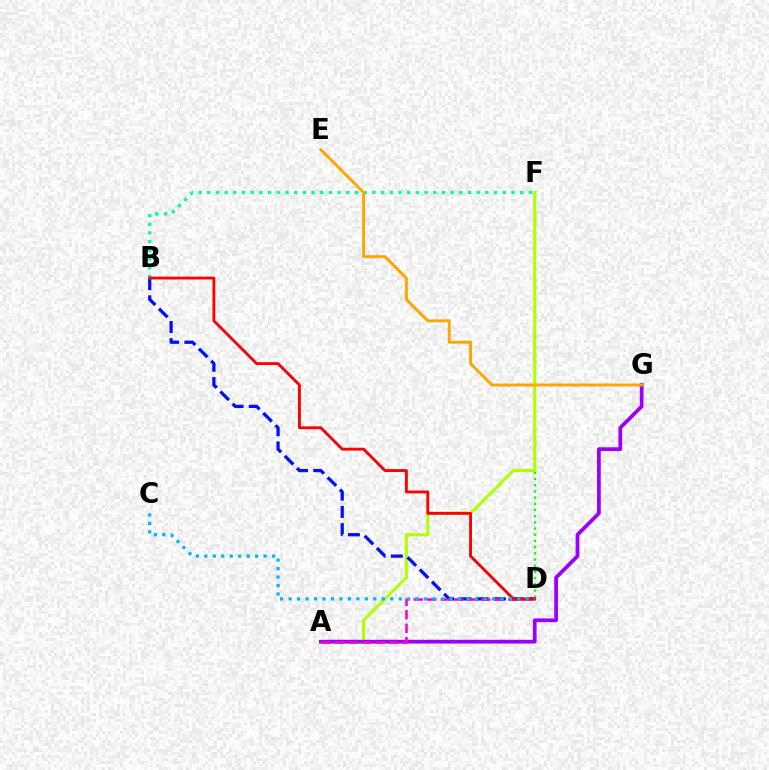{('D', 'F'): [{'color': '#08ff00', 'line_style': 'dotted', 'thickness': 1.68}], ('A', 'F'): [{'color': '#b3ff00', 'line_style': 'solid', 'thickness': 2.2}], ('A', 'G'): [{'color': '#9b00ff', 'line_style': 'solid', 'thickness': 2.7}], ('B', 'D'): [{'color': '#0010ff', 'line_style': 'dashed', 'thickness': 2.34}, {'color': '#ff0000', 'line_style': 'solid', 'thickness': 2.06}], ('B', 'F'): [{'color': '#00ff9d', 'line_style': 'dotted', 'thickness': 2.36}], ('E', 'G'): [{'color': '#ffa500', 'line_style': 'solid', 'thickness': 2.1}], ('A', 'D'): [{'color': '#ff00bd', 'line_style': 'dashed', 'thickness': 1.83}], ('C', 'D'): [{'color': '#00b5ff', 'line_style': 'dotted', 'thickness': 2.3}]}